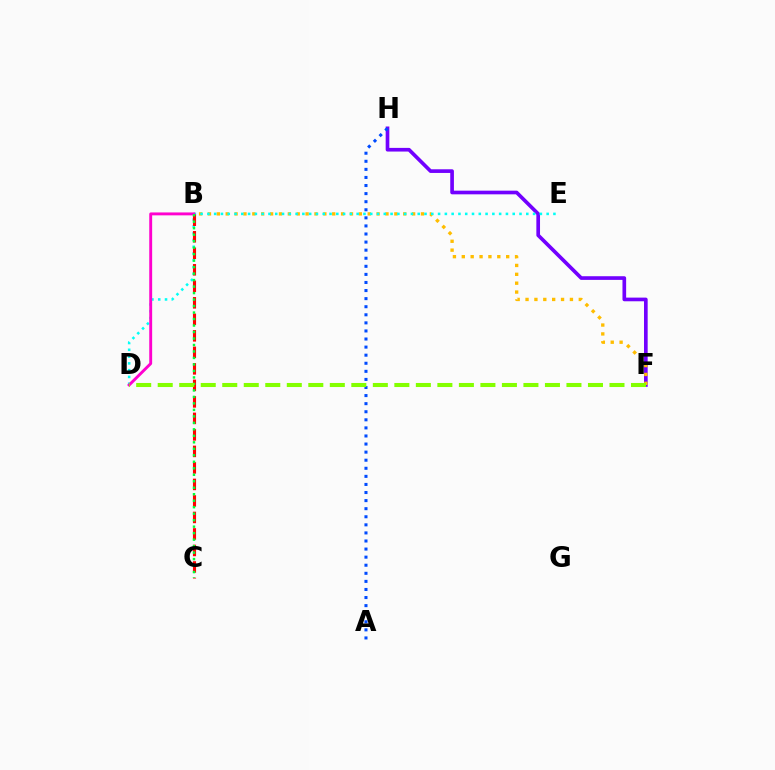{('F', 'H'): [{'color': '#7200ff', 'line_style': 'solid', 'thickness': 2.64}], ('B', 'F'): [{'color': '#ffbd00', 'line_style': 'dotted', 'thickness': 2.41}], ('A', 'H'): [{'color': '#004bff', 'line_style': 'dotted', 'thickness': 2.19}], ('D', 'E'): [{'color': '#00fff6', 'line_style': 'dotted', 'thickness': 1.84}], ('B', 'C'): [{'color': '#ff0000', 'line_style': 'dashed', 'thickness': 2.24}, {'color': '#00ff39', 'line_style': 'dotted', 'thickness': 1.76}], ('B', 'D'): [{'color': '#ff00cf', 'line_style': 'solid', 'thickness': 2.09}], ('D', 'F'): [{'color': '#84ff00', 'line_style': 'dashed', 'thickness': 2.92}]}